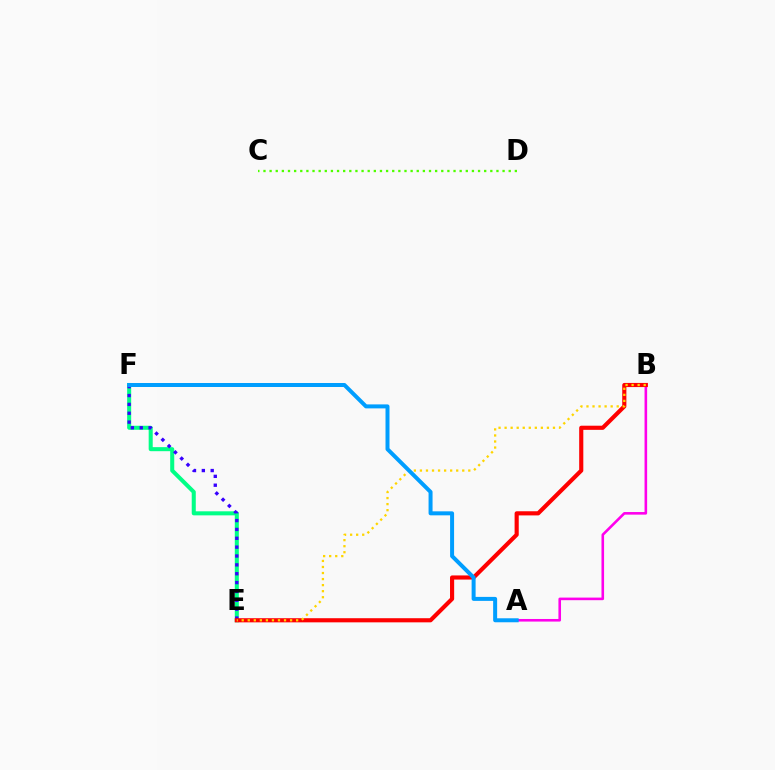{('E', 'F'): [{'color': '#00ff86', 'line_style': 'solid', 'thickness': 2.91}, {'color': '#3700ff', 'line_style': 'dotted', 'thickness': 2.41}], ('A', 'B'): [{'color': '#ff00ed', 'line_style': 'solid', 'thickness': 1.87}], ('C', 'D'): [{'color': '#4fff00', 'line_style': 'dotted', 'thickness': 1.67}], ('B', 'E'): [{'color': '#ff0000', 'line_style': 'solid', 'thickness': 2.98}, {'color': '#ffd500', 'line_style': 'dotted', 'thickness': 1.64}], ('A', 'F'): [{'color': '#009eff', 'line_style': 'solid', 'thickness': 2.87}]}